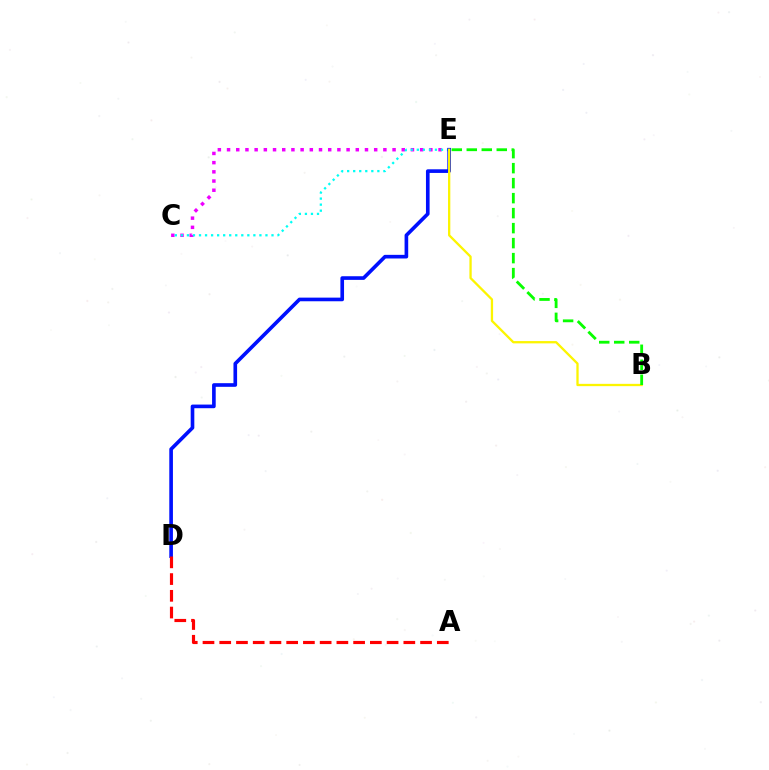{('C', 'E'): [{'color': '#ee00ff', 'line_style': 'dotted', 'thickness': 2.5}, {'color': '#00fff6', 'line_style': 'dotted', 'thickness': 1.64}], ('D', 'E'): [{'color': '#0010ff', 'line_style': 'solid', 'thickness': 2.62}], ('B', 'E'): [{'color': '#fcf500', 'line_style': 'solid', 'thickness': 1.65}, {'color': '#08ff00', 'line_style': 'dashed', 'thickness': 2.04}], ('A', 'D'): [{'color': '#ff0000', 'line_style': 'dashed', 'thickness': 2.27}]}